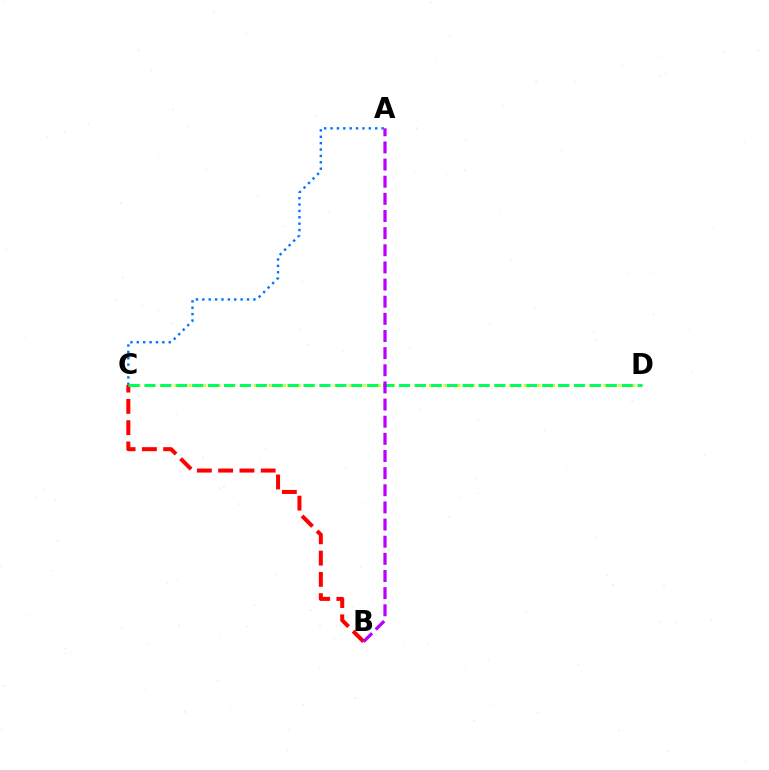{('A', 'C'): [{'color': '#0074ff', 'line_style': 'dotted', 'thickness': 1.73}], ('C', 'D'): [{'color': '#d1ff00', 'line_style': 'dotted', 'thickness': 1.98}, {'color': '#00ff5c', 'line_style': 'dashed', 'thickness': 2.16}], ('B', 'C'): [{'color': '#ff0000', 'line_style': 'dashed', 'thickness': 2.89}], ('A', 'B'): [{'color': '#b900ff', 'line_style': 'dashed', 'thickness': 2.33}]}